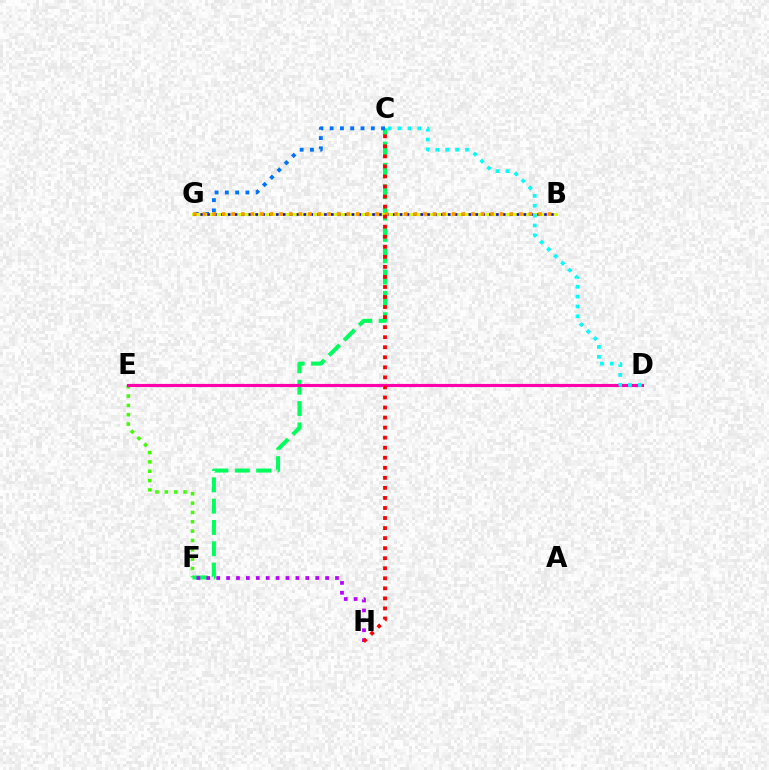{('E', 'F'): [{'color': '#3dff00', 'line_style': 'dotted', 'thickness': 2.54}], ('C', 'F'): [{'color': '#00ff5c', 'line_style': 'dashed', 'thickness': 2.9}], ('C', 'G'): [{'color': '#0074ff', 'line_style': 'dotted', 'thickness': 2.79}], ('F', 'H'): [{'color': '#b900ff', 'line_style': 'dotted', 'thickness': 2.69}], ('B', 'G'): [{'color': '#d1ff00', 'line_style': 'solid', 'thickness': 2.18}, {'color': '#2500ff', 'line_style': 'dotted', 'thickness': 1.87}, {'color': '#ff9400', 'line_style': 'dotted', 'thickness': 2.61}], ('D', 'E'): [{'color': '#ff00ac', 'line_style': 'solid', 'thickness': 2.27}], ('C', 'H'): [{'color': '#ff0000', 'line_style': 'dotted', 'thickness': 2.73}], ('C', 'D'): [{'color': '#00fff6', 'line_style': 'dotted', 'thickness': 2.68}]}